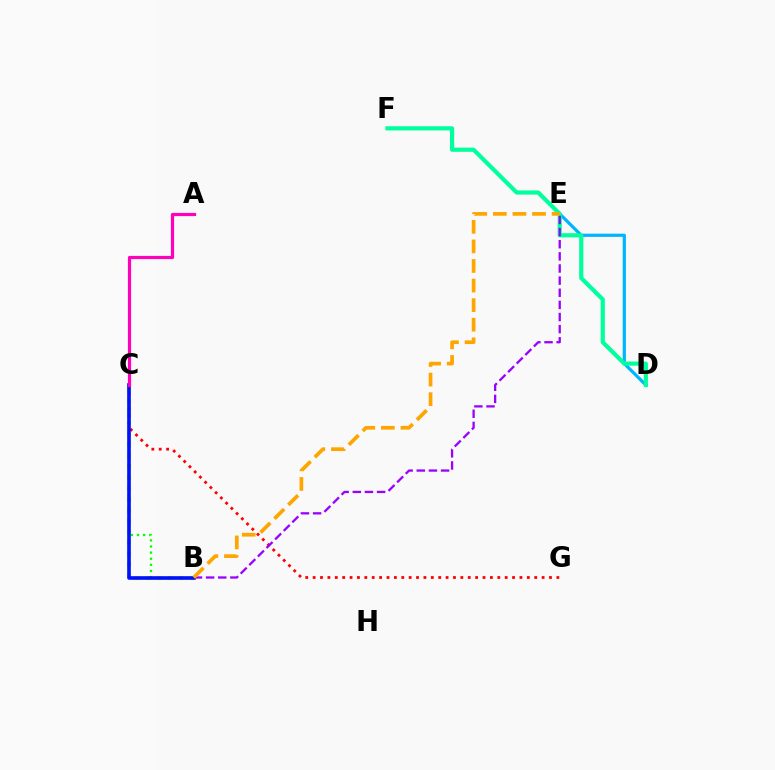{('D', 'E'): [{'color': '#00b5ff', 'line_style': 'solid', 'thickness': 2.31}], ('D', 'F'): [{'color': '#00ff9d', 'line_style': 'solid', 'thickness': 3.0}], ('C', 'G'): [{'color': '#ff0000', 'line_style': 'dotted', 'thickness': 2.01}], ('B', 'C'): [{'color': '#08ff00', 'line_style': 'dotted', 'thickness': 1.66}, {'color': '#b3ff00', 'line_style': 'dotted', 'thickness': 2.96}, {'color': '#0010ff', 'line_style': 'solid', 'thickness': 2.61}], ('B', 'E'): [{'color': '#9b00ff', 'line_style': 'dashed', 'thickness': 1.65}, {'color': '#ffa500', 'line_style': 'dashed', 'thickness': 2.66}], ('A', 'C'): [{'color': '#ff00bd', 'line_style': 'solid', 'thickness': 2.3}]}